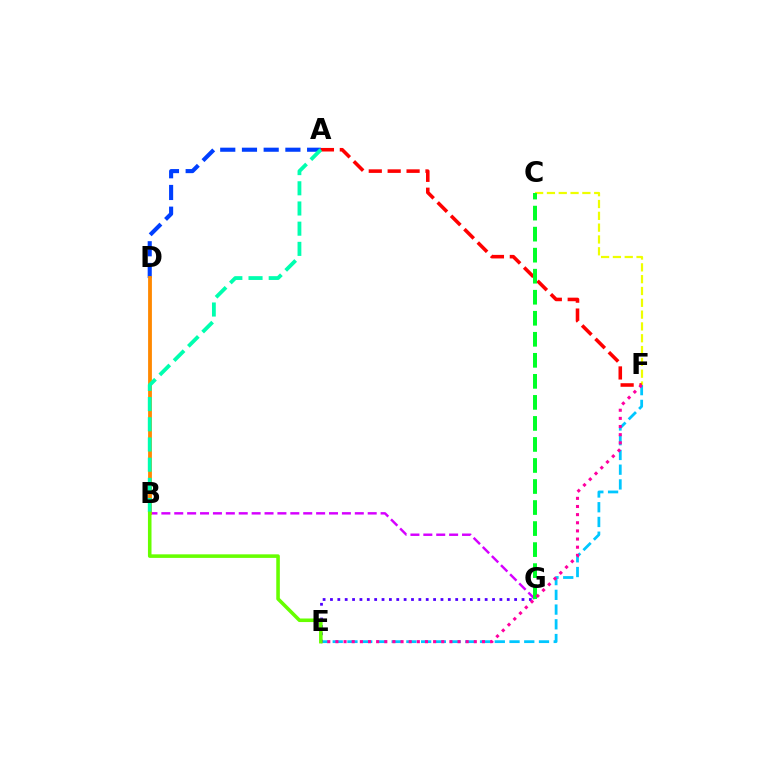{('A', 'D'): [{'color': '#003fff', 'line_style': 'dashed', 'thickness': 2.95}], ('E', 'F'): [{'color': '#00c7ff', 'line_style': 'dashed', 'thickness': 2.0}, {'color': '#ff00a0', 'line_style': 'dotted', 'thickness': 2.21}], ('B', 'G'): [{'color': '#d600ff', 'line_style': 'dashed', 'thickness': 1.75}], ('C', 'F'): [{'color': '#eeff00', 'line_style': 'dashed', 'thickness': 1.61}], ('A', 'F'): [{'color': '#ff0000', 'line_style': 'dashed', 'thickness': 2.57}], ('C', 'G'): [{'color': '#00ff27', 'line_style': 'dashed', 'thickness': 2.86}], ('B', 'D'): [{'color': '#ff8800', 'line_style': 'solid', 'thickness': 2.75}], ('E', 'G'): [{'color': '#4f00ff', 'line_style': 'dotted', 'thickness': 2.0}], ('A', 'B'): [{'color': '#00ffaf', 'line_style': 'dashed', 'thickness': 2.74}], ('B', 'E'): [{'color': '#66ff00', 'line_style': 'solid', 'thickness': 2.57}]}